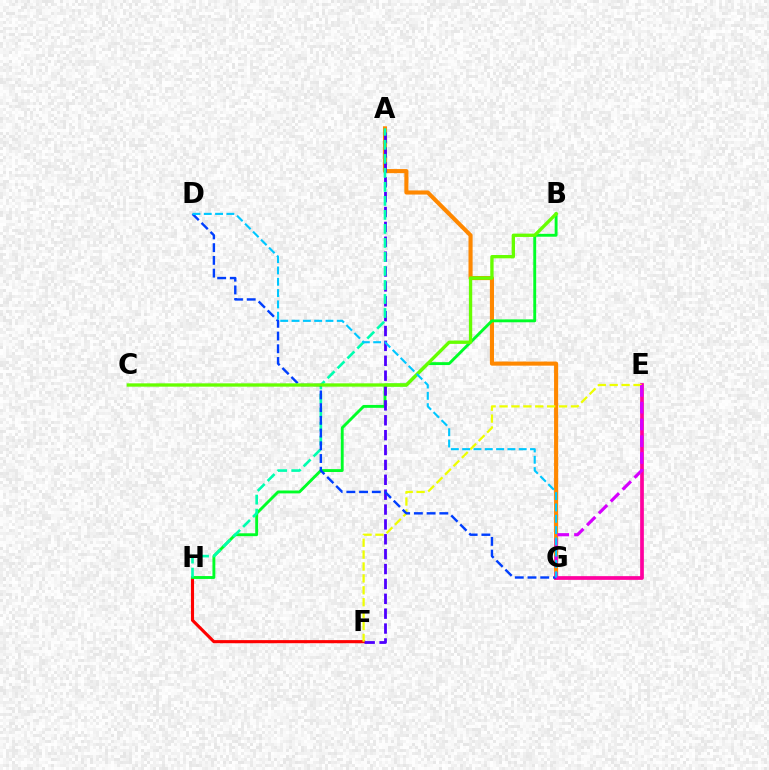{('F', 'H'): [{'color': '#ff0000', 'line_style': 'solid', 'thickness': 2.25}], ('A', 'G'): [{'color': '#ff8800', 'line_style': 'solid', 'thickness': 2.95}], ('B', 'H'): [{'color': '#00ff27', 'line_style': 'solid', 'thickness': 2.07}], ('E', 'G'): [{'color': '#ff00a0', 'line_style': 'solid', 'thickness': 2.68}, {'color': '#d600ff', 'line_style': 'dashed', 'thickness': 2.28}], ('A', 'F'): [{'color': '#4f00ff', 'line_style': 'dashed', 'thickness': 2.02}], ('E', 'F'): [{'color': '#eeff00', 'line_style': 'dashed', 'thickness': 1.62}], ('A', 'H'): [{'color': '#00ffaf', 'line_style': 'dashed', 'thickness': 1.9}], ('D', 'G'): [{'color': '#003fff', 'line_style': 'dashed', 'thickness': 1.73}, {'color': '#00c7ff', 'line_style': 'dashed', 'thickness': 1.54}], ('B', 'C'): [{'color': '#66ff00', 'line_style': 'solid', 'thickness': 2.4}]}